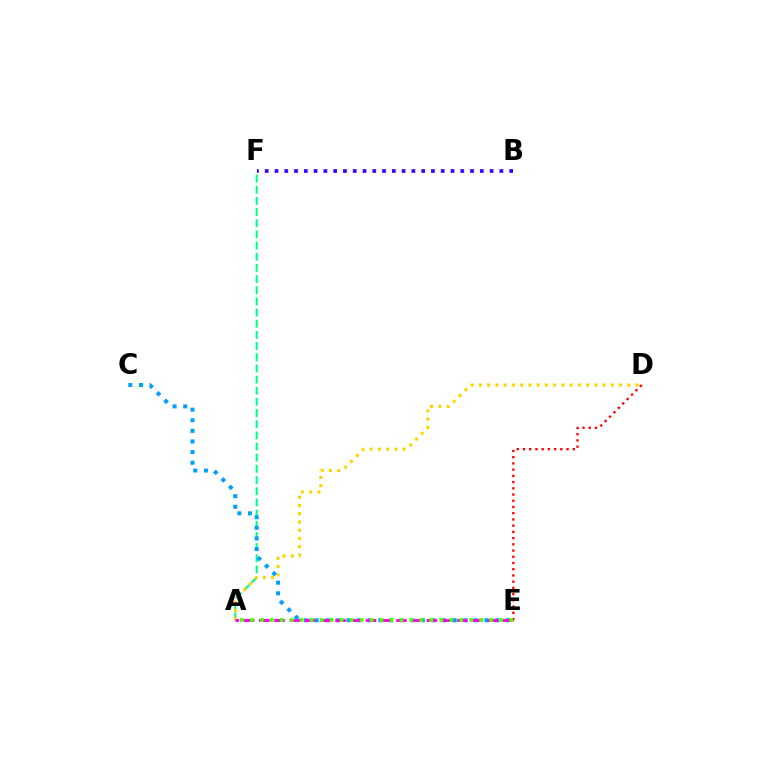{('A', 'F'): [{'color': '#00ff86', 'line_style': 'dashed', 'thickness': 1.52}], ('A', 'D'): [{'color': '#ffd500', 'line_style': 'dotted', 'thickness': 2.24}], ('C', 'E'): [{'color': '#009eff', 'line_style': 'dotted', 'thickness': 2.88}], ('B', 'F'): [{'color': '#3700ff', 'line_style': 'dotted', 'thickness': 2.66}], ('A', 'E'): [{'color': '#ff00ed', 'line_style': 'dashed', 'thickness': 2.07}, {'color': '#4fff00', 'line_style': 'dotted', 'thickness': 2.71}], ('D', 'E'): [{'color': '#ff0000', 'line_style': 'dotted', 'thickness': 1.69}]}